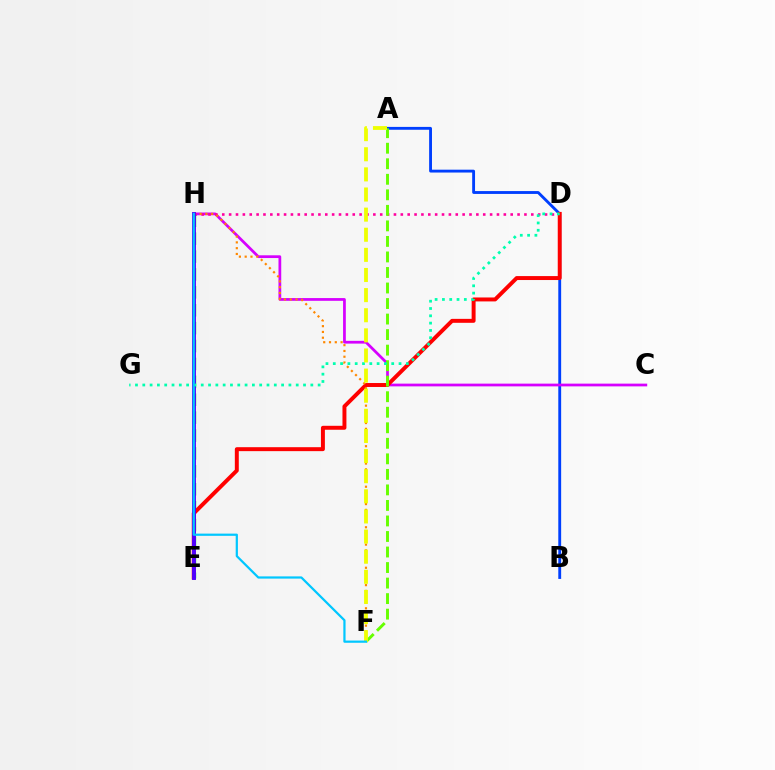{('A', 'B'): [{'color': '#003fff', 'line_style': 'solid', 'thickness': 2.06}], ('C', 'H'): [{'color': '#d600ff', 'line_style': 'solid', 'thickness': 1.98}], ('D', 'H'): [{'color': '#ff00a0', 'line_style': 'dotted', 'thickness': 1.87}], ('E', 'H'): [{'color': '#00ff27', 'line_style': 'dashed', 'thickness': 2.43}, {'color': '#4f00ff', 'line_style': 'solid', 'thickness': 2.79}], ('D', 'E'): [{'color': '#ff0000', 'line_style': 'solid', 'thickness': 2.84}], ('F', 'H'): [{'color': '#ff8800', 'line_style': 'dotted', 'thickness': 1.57}, {'color': '#00c7ff', 'line_style': 'solid', 'thickness': 1.6}], ('A', 'F'): [{'color': '#66ff00', 'line_style': 'dashed', 'thickness': 2.11}, {'color': '#eeff00', 'line_style': 'dashed', 'thickness': 2.73}], ('D', 'G'): [{'color': '#00ffaf', 'line_style': 'dotted', 'thickness': 1.99}]}